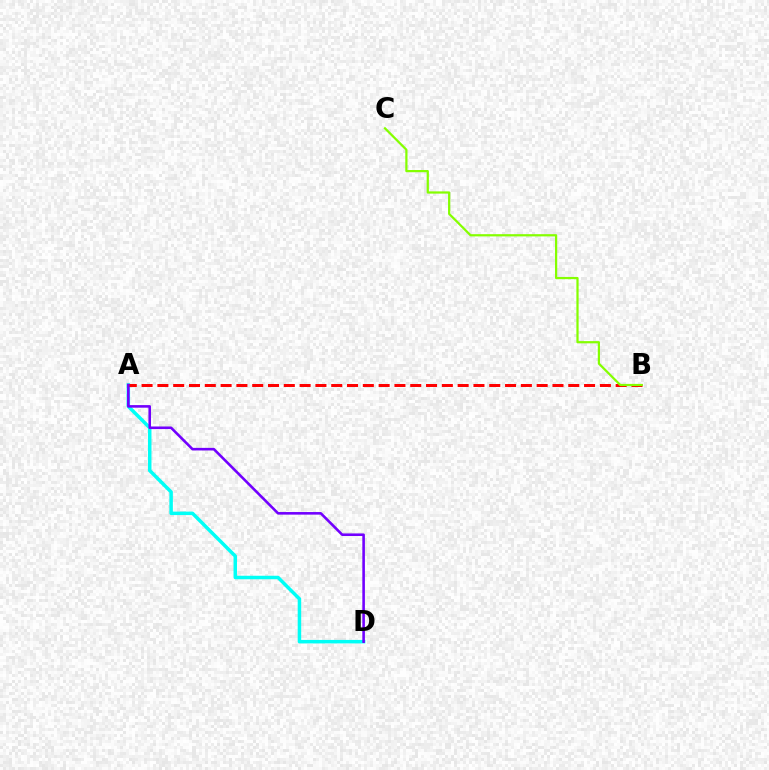{('A', 'D'): [{'color': '#00fff6', 'line_style': 'solid', 'thickness': 2.51}, {'color': '#7200ff', 'line_style': 'solid', 'thickness': 1.86}], ('A', 'B'): [{'color': '#ff0000', 'line_style': 'dashed', 'thickness': 2.15}], ('B', 'C'): [{'color': '#84ff00', 'line_style': 'solid', 'thickness': 1.6}]}